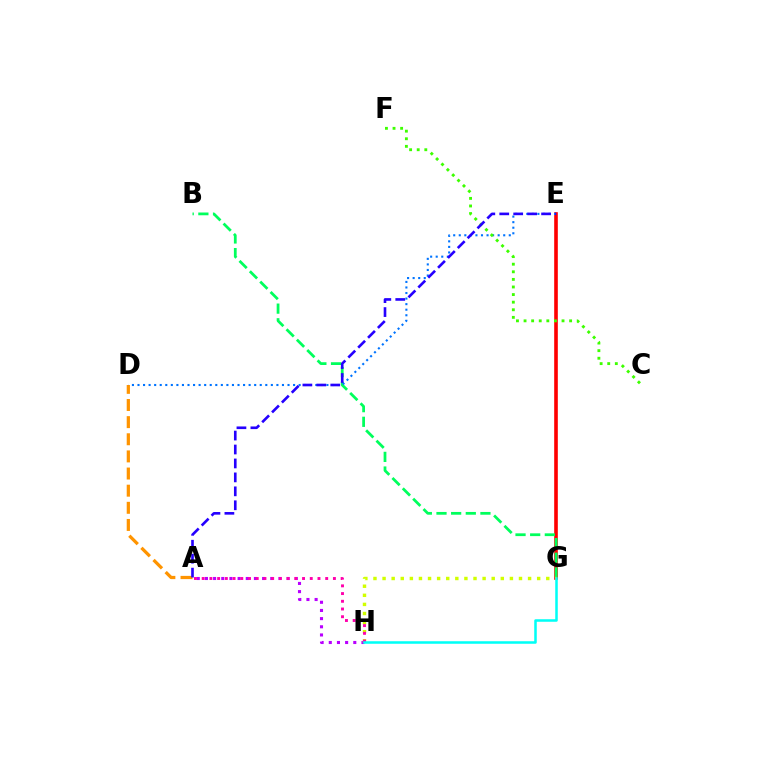{('E', 'G'): [{'color': '#ff0000', 'line_style': 'solid', 'thickness': 2.61}], ('A', 'D'): [{'color': '#ff9400', 'line_style': 'dashed', 'thickness': 2.33}], ('B', 'G'): [{'color': '#00ff5c', 'line_style': 'dashed', 'thickness': 1.99}], ('A', 'H'): [{'color': '#b900ff', 'line_style': 'dotted', 'thickness': 2.22}, {'color': '#ff00ac', 'line_style': 'dotted', 'thickness': 2.1}], ('D', 'E'): [{'color': '#0074ff', 'line_style': 'dotted', 'thickness': 1.51}], ('G', 'H'): [{'color': '#d1ff00', 'line_style': 'dotted', 'thickness': 2.47}, {'color': '#00fff6', 'line_style': 'solid', 'thickness': 1.82}], ('C', 'F'): [{'color': '#3dff00', 'line_style': 'dotted', 'thickness': 2.06}], ('A', 'E'): [{'color': '#2500ff', 'line_style': 'dashed', 'thickness': 1.89}]}